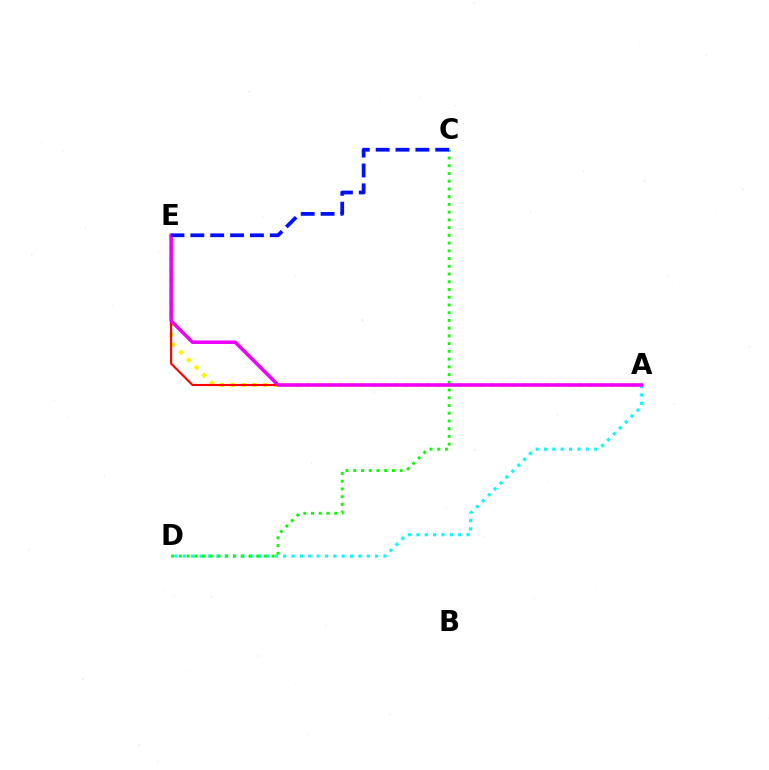{('A', 'D'): [{'color': '#00fff6', 'line_style': 'dotted', 'thickness': 2.27}], ('A', 'E'): [{'color': '#fcf500', 'line_style': 'dotted', 'thickness': 2.94}, {'color': '#ff0000', 'line_style': 'solid', 'thickness': 1.54}, {'color': '#ee00ff', 'line_style': 'solid', 'thickness': 2.54}], ('C', 'D'): [{'color': '#08ff00', 'line_style': 'dotted', 'thickness': 2.1}], ('C', 'E'): [{'color': '#0010ff', 'line_style': 'dashed', 'thickness': 2.7}]}